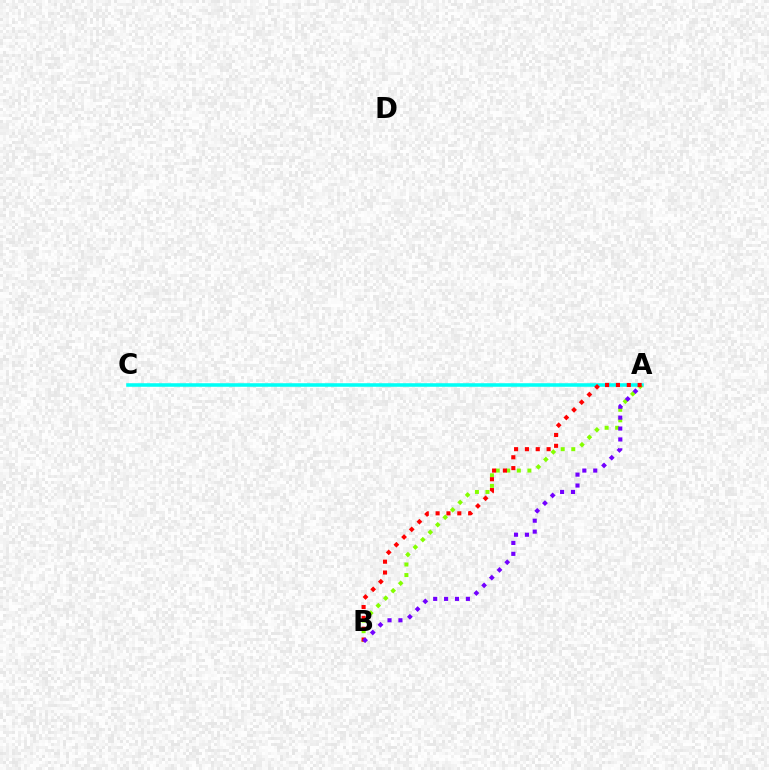{('A', 'C'): [{'color': '#00fff6', 'line_style': 'solid', 'thickness': 2.55}], ('A', 'B'): [{'color': '#84ff00', 'line_style': 'dotted', 'thickness': 2.87}, {'color': '#ff0000', 'line_style': 'dotted', 'thickness': 2.95}, {'color': '#7200ff', 'line_style': 'dotted', 'thickness': 2.96}]}